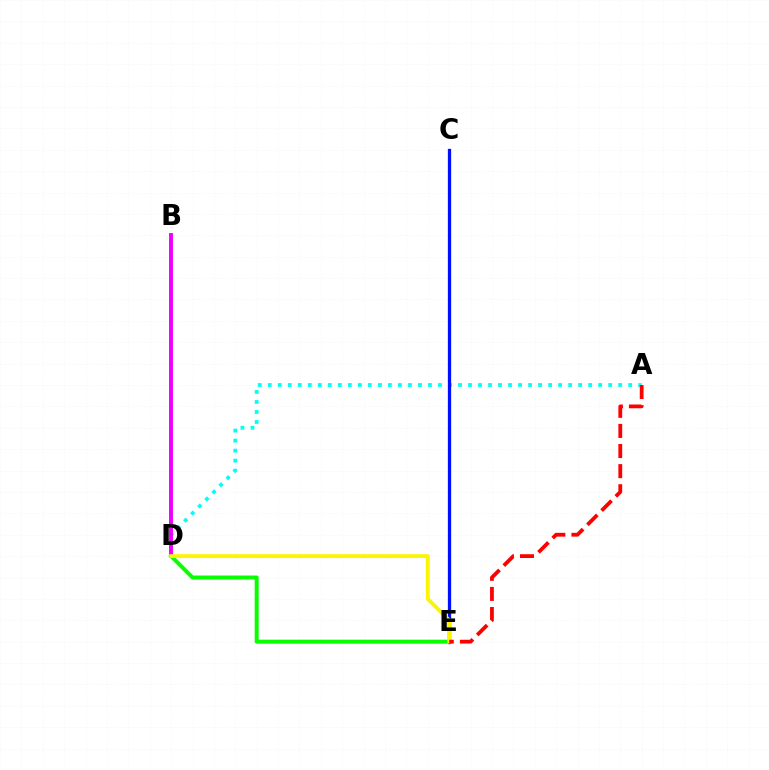{('A', 'D'): [{'color': '#00fff6', 'line_style': 'dotted', 'thickness': 2.72}], ('D', 'E'): [{'color': '#08ff00', 'line_style': 'solid', 'thickness': 2.85}, {'color': '#fcf500', 'line_style': 'solid', 'thickness': 2.77}], ('B', 'D'): [{'color': '#ee00ff', 'line_style': 'solid', 'thickness': 2.82}], ('C', 'E'): [{'color': '#0010ff', 'line_style': 'solid', 'thickness': 2.36}], ('A', 'E'): [{'color': '#ff0000', 'line_style': 'dashed', 'thickness': 2.73}]}